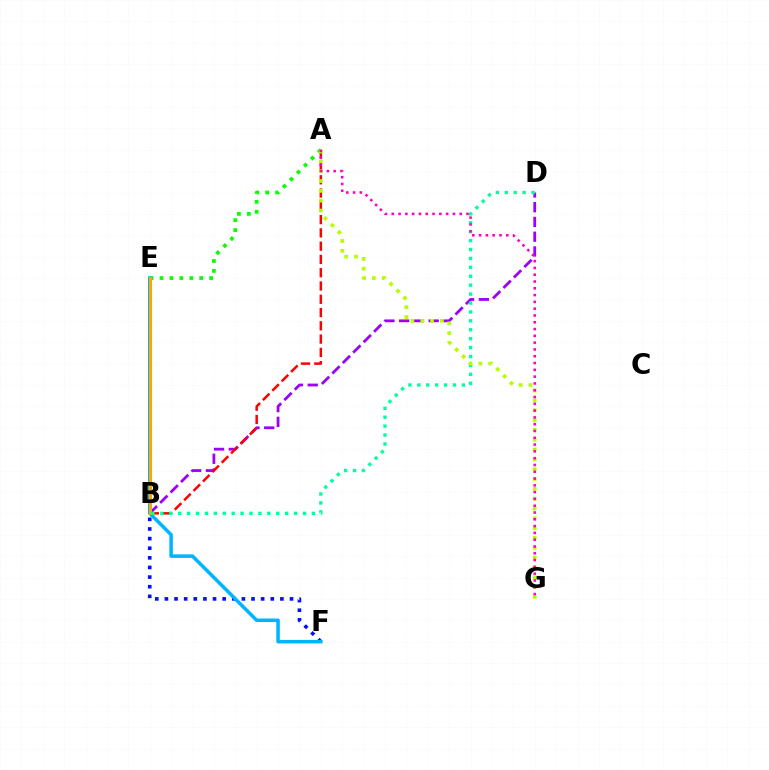{('A', 'E'): [{'color': '#08ff00', 'line_style': 'dotted', 'thickness': 2.7}], ('B', 'D'): [{'color': '#9b00ff', 'line_style': 'dashed', 'thickness': 2.0}, {'color': '#00ff9d', 'line_style': 'dotted', 'thickness': 2.42}], ('B', 'F'): [{'color': '#0010ff', 'line_style': 'dotted', 'thickness': 2.61}], ('A', 'B'): [{'color': '#ff0000', 'line_style': 'dashed', 'thickness': 1.8}], ('E', 'F'): [{'color': '#00b5ff', 'line_style': 'solid', 'thickness': 2.53}], ('B', 'E'): [{'color': '#ffa500', 'line_style': 'solid', 'thickness': 2.19}], ('A', 'G'): [{'color': '#b3ff00', 'line_style': 'dotted', 'thickness': 2.67}, {'color': '#ff00bd', 'line_style': 'dotted', 'thickness': 1.85}]}